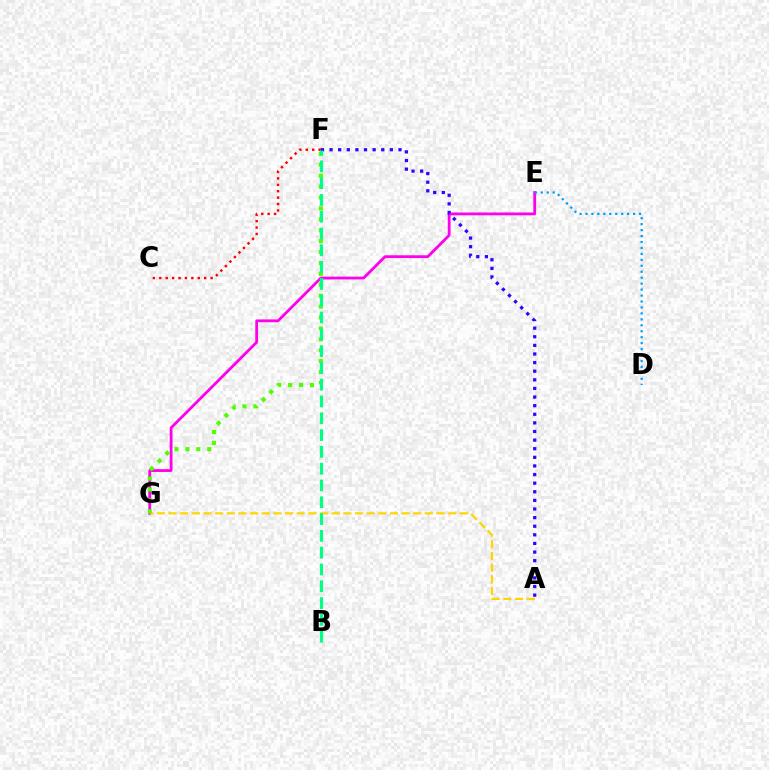{('C', 'F'): [{'color': '#ff0000', 'line_style': 'dotted', 'thickness': 1.74}], ('E', 'G'): [{'color': '#ff00ed', 'line_style': 'solid', 'thickness': 2.01}], ('A', 'F'): [{'color': '#3700ff', 'line_style': 'dotted', 'thickness': 2.34}], ('D', 'E'): [{'color': '#009eff', 'line_style': 'dotted', 'thickness': 1.62}], ('A', 'G'): [{'color': '#ffd500', 'line_style': 'dashed', 'thickness': 1.58}], ('F', 'G'): [{'color': '#4fff00', 'line_style': 'dotted', 'thickness': 2.96}], ('B', 'F'): [{'color': '#00ff86', 'line_style': 'dashed', 'thickness': 2.28}]}